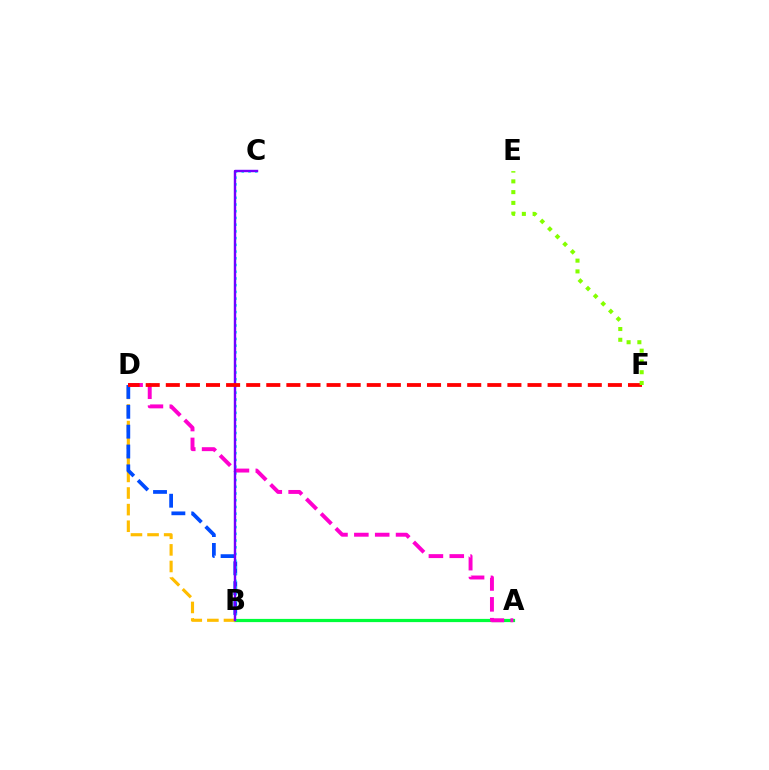{('A', 'B'): [{'color': '#00ff39', 'line_style': 'solid', 'thickness': 2.31}], ('B', 'D'): [{'color': '#ffbd00', 'line_style': 'dashed', 'thickness': 2.26}, {'color': '#004bff', 'line_style': 'dashed', 'thickness': 2.7}], ('B', 'C'): [{'color': '#00fff6', 'line_style': 'dotted', 'thickness': 1.83}, {'color': '#7200ff', 'line_style': 'solid', 'thickness': 1.74}], ('A', 'D'): [{'color': '#ff00cf', 'line_style': 'dashed', 'thickness': 2.83}], ('D', 'F'): [{'color': '#ff0000', 'line_style': 'dashed', 'thickness': 2.73}], ('E', 'F'): [{'color': '#84ff00', 'line_style': 'dotted', 'thickness': 2.92}]}